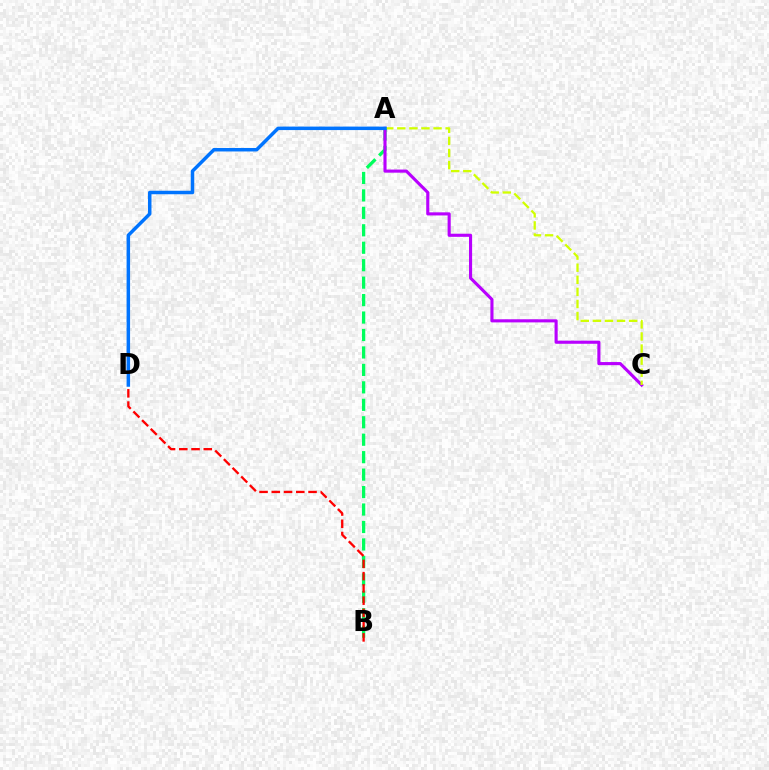{('A', 'B'): [{'color': '#00ff5c', 'line_style': 'dashed', 'thickness': 2.37}], ('A', 'C'): [{'color': '#b900ff', 'line_style': 'solid', 'thickness': 2.24}, {'color': '#d1ff00', 'line_style': 'dashed', 'thickness': 1.64}], ('B', 'D'): [{'color': '#ff0000', 'line_style': 'dashed', 'thickness': 1.66}], ('A', 'D'): [{'color': '#0074ff', 'line_style': 'solid', 'thickness': 2.51}]}